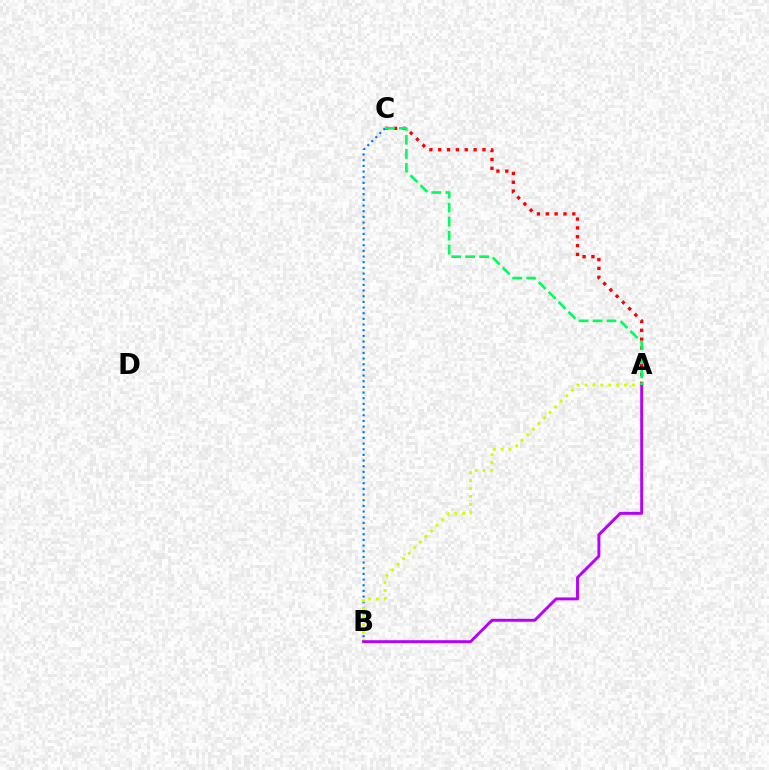{('A', 'C'): [{'color': '#ff0000', 'line_style': 'dotted', 'thickness': 2.4}, {'color': '#00ff5c', 'line_style': 'dashed', 'thickness': 1.9}], ('B', 'C'): [{'color': '#0074ff', 'line_style': 'dotted', 'thickness': 1.54}], ('A', 'B'): [{'color': '#d1ff00', 'line_style': 'dotted', 'thickness': 2.14}, {'color': '#b900ff', 'line_style': 'solid', 'thickness': 2.11}]}